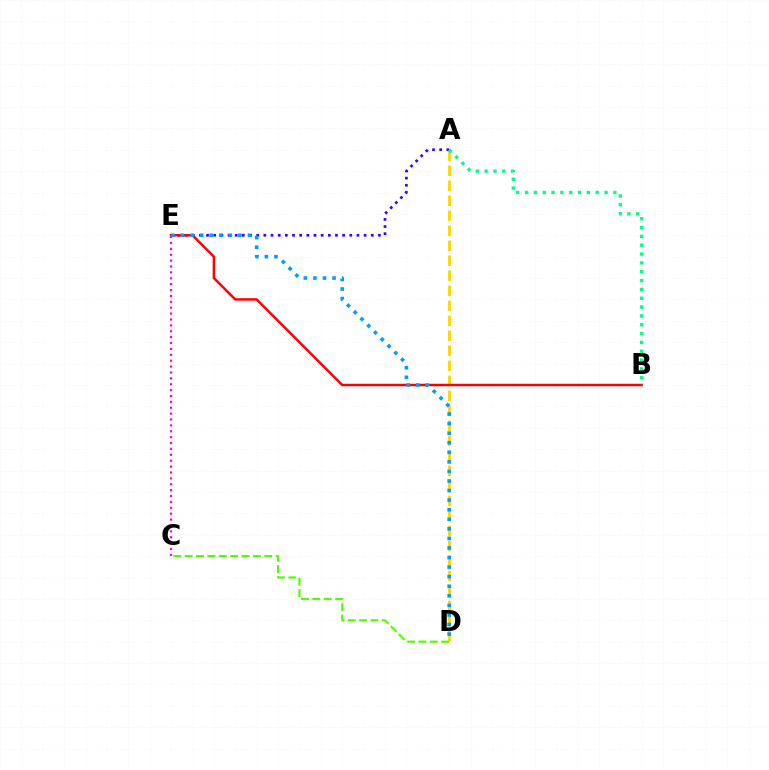{('A', 'D'): [{'color': '#ffd500', 'line_style': 'dashed', 'thickness': 2.04}], ('A', 'E'): [{'color': '#3700ff', 'line_style': 'dotted', 'thickness': 1.95}], ('B', 'E'): [{'color': '#ff0000', 'line_style': 'solid', 'thickness': 1.78}], ('A', 'B'): [{'color': '#00ff86', 'line_style': 'dotted', 'thickness': 2.4}], ('C', 'E'): [{'color': '#ff00ed', 'line_style': 'dotted', 'thickness': 1.6}], ('D', 'E'): [{'color': '#009eff', 'line_style': 'dotted', 'thickness': 2.6}], ('C', 'D'): [{'color': '#4fff00', 'line_style': 'dashed', 'thickness': 1.54}]}